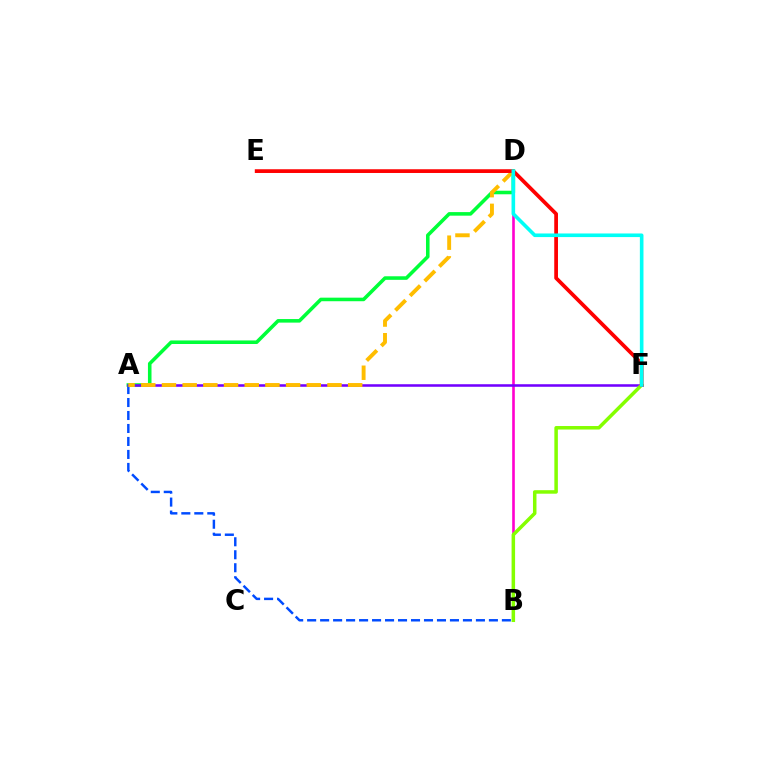{('B', 'D'): [{'color': '#ff00cf', 'line_style': 'solid', 'thickness': 1.89}], ('A', 'B'): [{'color': '#004bff', 'line_style': 'dashed', 'thickness': 1.76}], ('A', 'D'): [{'color': '#00ff39', 'line_style': 'solid', 'thickness': 2.57}, {'color': '#ffbd00', 'line_style': 'dashed', 'thickness': 2.81}], ('A', 'F'): [{'color': '#7200ff', 'line_style': 'solid', 'thickness': 1.83}], ('B', 'F'): [{'color': '#84ff00', 'line_style': 'solid', 'thickness': 2.53}], ('E', 'F'): [{'color': '#ff0000', 'line_style': 'solid', 'thickness': 2.69}], ('D', 'F'): [{'color': '#00fff6', 'line_style': 'solid', 'thickness': 2.6}]}